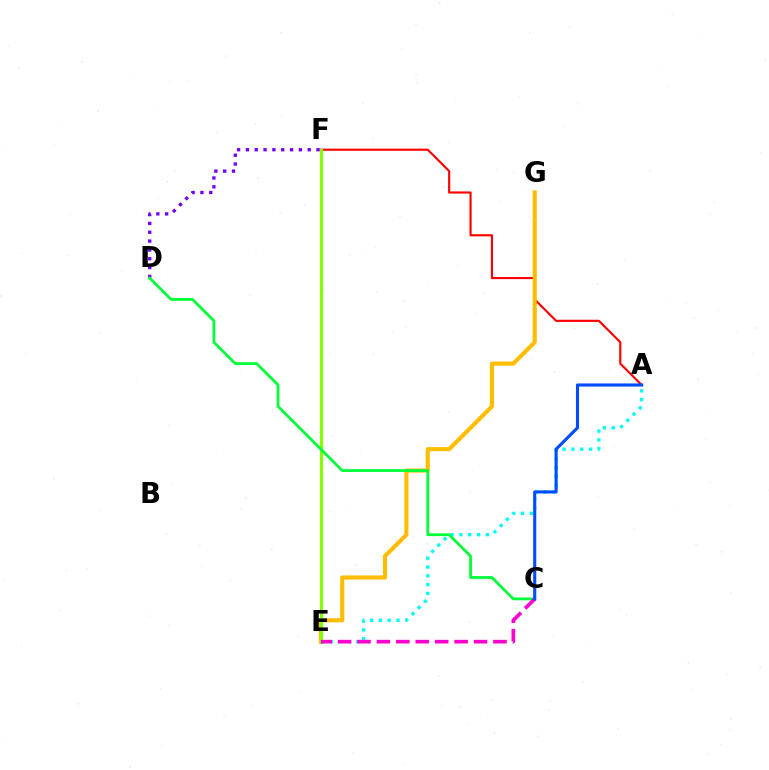{('A', 'F'): [{'color': '#ff0000', 'line_style': 'solid', 'thickness': 1.55}], ('E', 'G'): [{'color': '#ffbd00', 'line_style': 'solid', 'thickness': 2.97}], ('D', 'F'): [{'color': '#7200ff', 'line_style': 'dotted', 'thickness': 2.4}], ('E', 'F'): [{'color': '#84ff00', 'line_style': 'solid', 'thickness': 2.25}], ('A', 'E'): [{'color': '#00fff6', 'line_style': 'dotted', 'thickness': 2.39}], ('C', 'D'): [{'color': '#00ff39', 'line_style': 'solid', 'thickness': 2.0}], ('C', 'E'): [{'color': '#ff00cf', 'line_style': 'dashed', 'thickness': 2.64}], ('A', 'C'): [{'color': '#004bff', 'line_style': 'solid', 'thickness': 2.23}]}